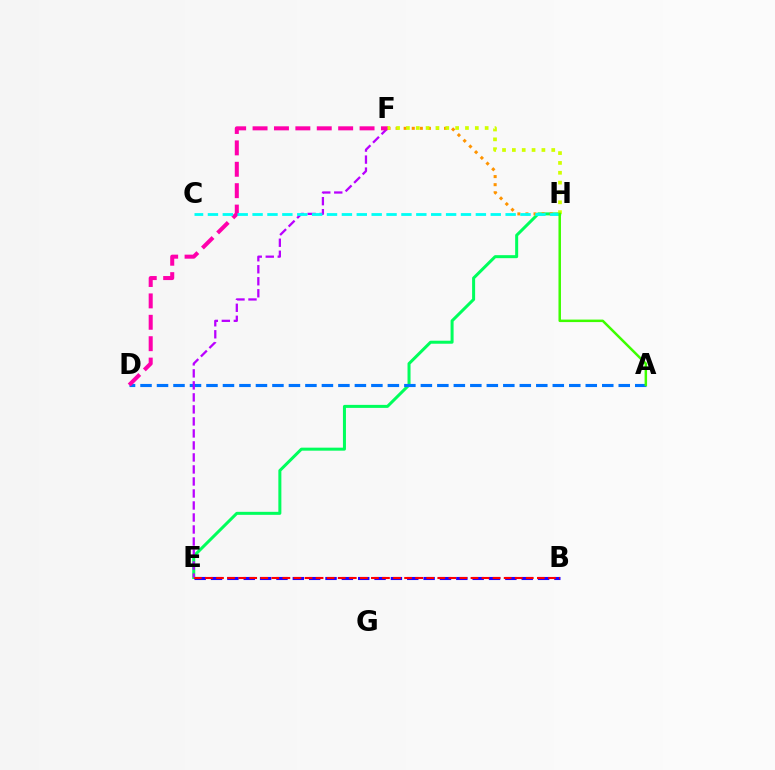{('E', 'H'): [{'color': '#00ff5c', 'line_style': 'solid', 'thickness': 2.17}], ('B', 'E'): [{'color': '#2500ff', 'line_style': 'dashed', 'thickness': 2.22}, {'color': '#ff0000', 'line_style': 'dashed', 'thickness': 1.5}], ('A', 'D'): [{'color': '#0074ff', 'line_style': 'dashed', 'thickness': 2.24}], ('F', 'H'): [{'color': '#ff9400', 'line_style': 'dotted', 'thickness': 2.19}, {'color': '#d1ff00', 'line_style': 'dotted', 'thickness': 2.67}], ('E', 'F'): [{'color': '#b900ff', 'line_style': 'dashed', 'thickness': 1.63}], ('D', 'F'): [{'color': '#ff00ac', 'line_style': 'dashed', 'thickness': 2.91}], ('C', 'H'): [{'color': '#00fff6', 'line_style': 'dashed', 'thickness': 2.02}], ('A', 'H'): [{'color': '#3dff00', 'line_style': 'solid', 'thickness': 1.8}]}